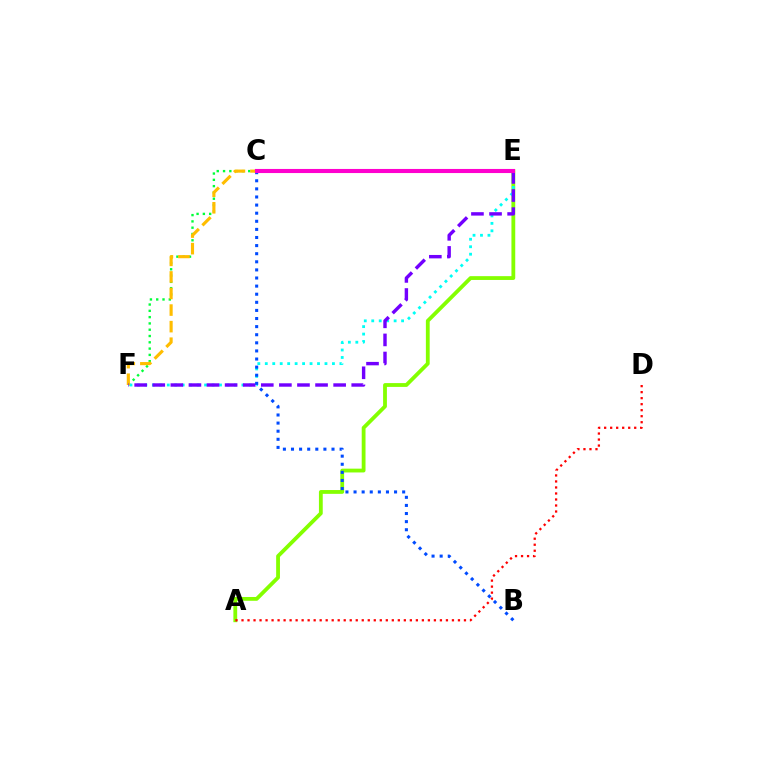{('A', 'E'): [{'color': '#84ff00', 'line_style': 'solid', 'thickness': 2.74}], ('C', 'F'): [{'color': '#00ff39', 'line_style': 'dotted', 'thickness': 1.71}], ('E', 'F'): [{'color': '#00fff6', 'line_style': 'dotted', 'thickness': 2.03}, {'color': '#ffbd00', 'line_style': 'dashed', 'thickness': 2.25}, {'color': '#7200ff', 'line_style': 'dashed', 'thickness': 2.46}], ('B', 'C'): [{'color': '#004bff', 'line_style': 'dotted', 'thickness': 2.2}], ('A', 'D'): [{'color': '#ff0000', 'line_style': 'dotted', 'thickness': 1.63}], ('C', 'E'): [{'color': '#ff00cf', 'line_style': 'solid', 'thickness': 2.95}]}